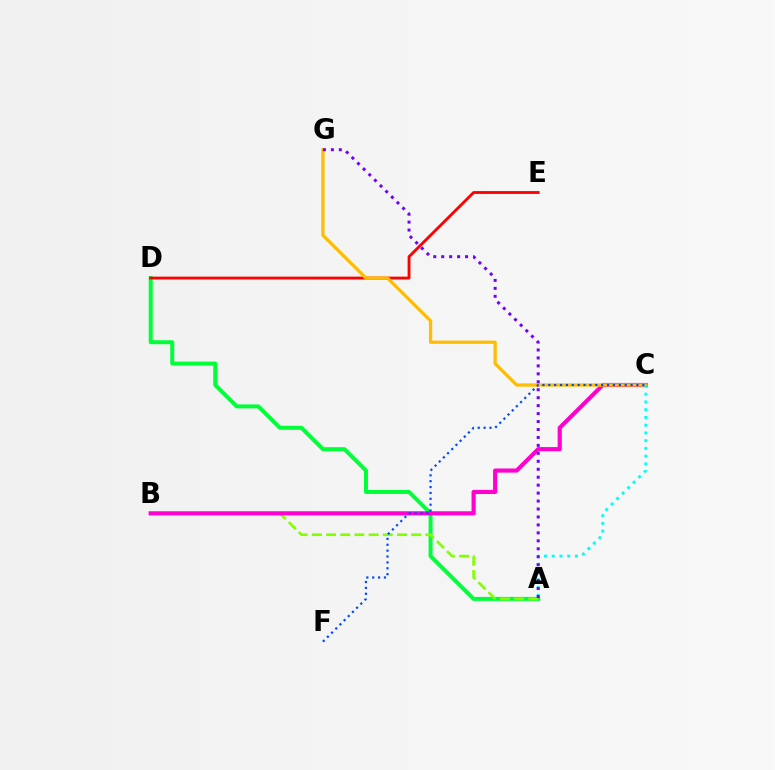{('A', 'D'): [{'color': '#00ff39', 'line_style': 'solid', 'thickness': 2.87}], ('A', 'B'): [{'color': '#84ff00', 'line_style': 'dashed', 'thickness': 1.93}], ('B', 'C'): [{'color': '#ff00cf', 'line_style': 'solid', 'thickness': 2.98}], ('D', 'E'): [{'color': '#ff0000', 'line_style': 'solid', 'thickness': 2.04}], ('C', 'G'): [{'color': '#ffbd00', 'line_style': 'solid', 'thickness': 2.35}], ('A', 'C'): [{'color': '#00fff6', 'line_style': 'dotted', 'thickness': 2.1}], ('C', 'F'): [{'color': '#004bff', 'line_style': 'dotted', 'thickness': 1.6}], ('A', 'G'): [{'color': '#7200ff', 'line_style': 'dotted', 'thickness': 2.16}]}